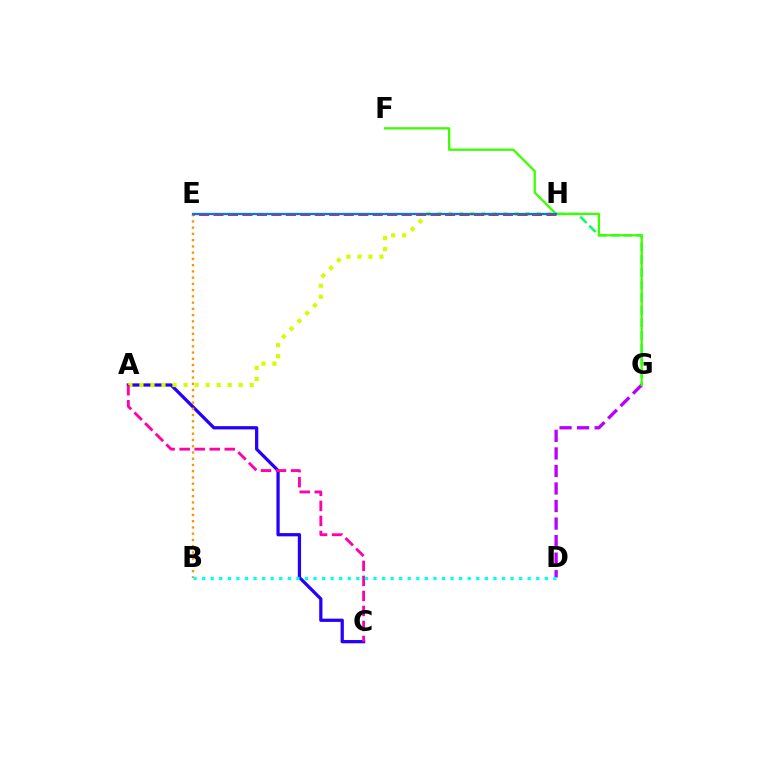{('A', 'C'): [{'color': '#2500ff', 'line_style': 'solid', 'thickness': 2.34}, {'color': '#ff00ac', 'line_style': 'dashed', 'thickness': 2.04}], ('B', 'E'): [{'color': '#ff9400', 'line_style': 'dotted', 'thickness': 1.7}], ('A', 'H'): [{'color': '#d1ff00', 'line_style': 'dotted', 'thickness': 3.0}], ('G', 'H'): [{'color': '#00ff5c', 'line_style': 'dashed', 'thickness': 1.72}], ('D', 'G'): [{'color': '#b900ff', 'line_style': 'dashed', 'thickness': 2.38}], ('F', 'G'): [{'color': '#3dff00', 'line_style': 'solid', 'thickness': 1.65}], ('E', 'H'): [{'color': '#ff0000', 'line_style': 'dashed', 'thickness': 1.97}, {'color': '#0074ff', 'line_style': 'solid', 'thickness': 1.63}], ('B', 'D'): [{'color': '#00fff6', 'line_style': 'dotted', 'thickness': 2.33}]}